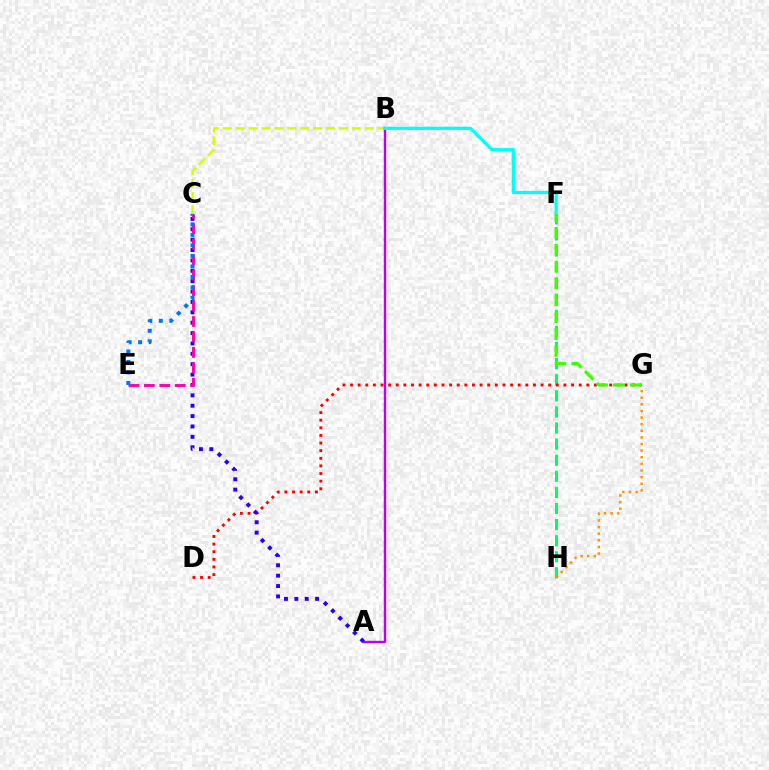{('B', 'C'): [{'color': '#d1ff00', 'line_style': 'dashed', 'thickness': 1.75}], ('F', 'H'): [{'color': '#00ff5c', 'line_style': 'dashed', 'thickness': 2.19}], ('D', 'G'): [{'color': '#ff0000', 'line_style': 'dotted', 'thickness': 2.07}], ('A', 'B'): [{'color': '#b900ff', 'line_style': 'solid', 'thickness': 1.73}], ('G', 'H'): [{'color': '#ff9400', 'line_style': 'dotted', 'thickness': 1.8}], ('A', 'C'): [{'color': '#2500ff', 'line_style': 'dotted', 'thickness': 2.82}], ('C', 'E'): [{'color': '#ff00ac', 'line_style': 'dashed', 'thickness': 2.1}, {'color': '#0074ff', 'line_style': 'dotted', 'thickness': 2.86}], ('B', 'F'): [{'color': '#00fff6', 'line_style': 'solid', 'thickness': 2.32}], ('F', 'G'): [{'color': '#3dff00', 'line_style': 'dashed', 'thickness': 2.29}]}